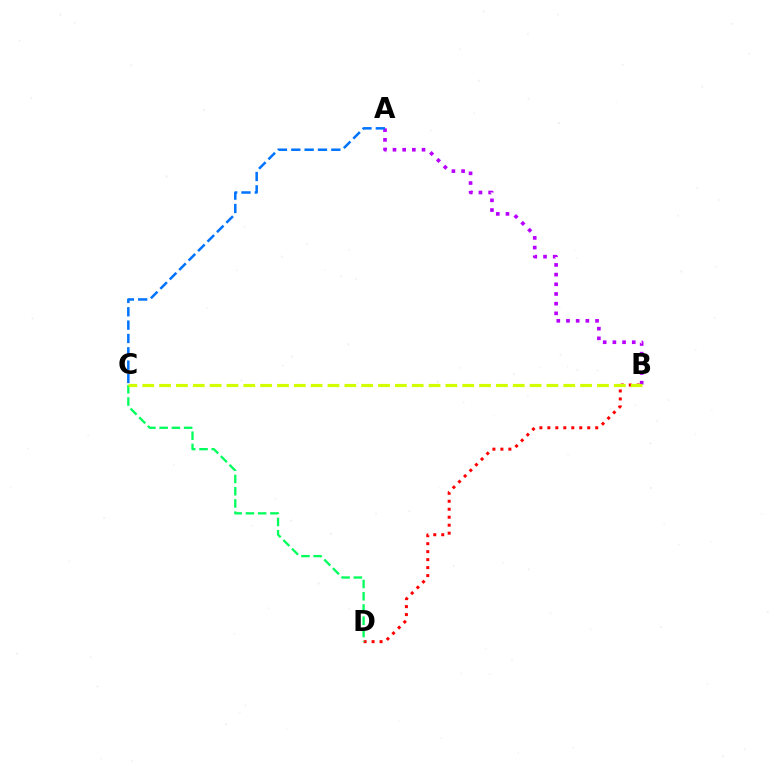{('B', 'D'): [{'color': '#ff0000', 'line_style': 'dotted', 'thickness': 2.17}], ('C', 'D'): [{'color': '#00ff5c', 'line_style': 'dashed', 'thickness': 1.66}], ('A', 'B'): [{'color': '#b900ff', 'line_style': 'dotted', 'thickness': 2.63}], ('B', 'C'): [{'color': '#d1ff00', 'line_style': 'dashed', 'thickness': 2.29}], ('A', 'C'): [{'color': '#0074ff', 'line_style': 'dashed', 'thickness': 1.81}]}